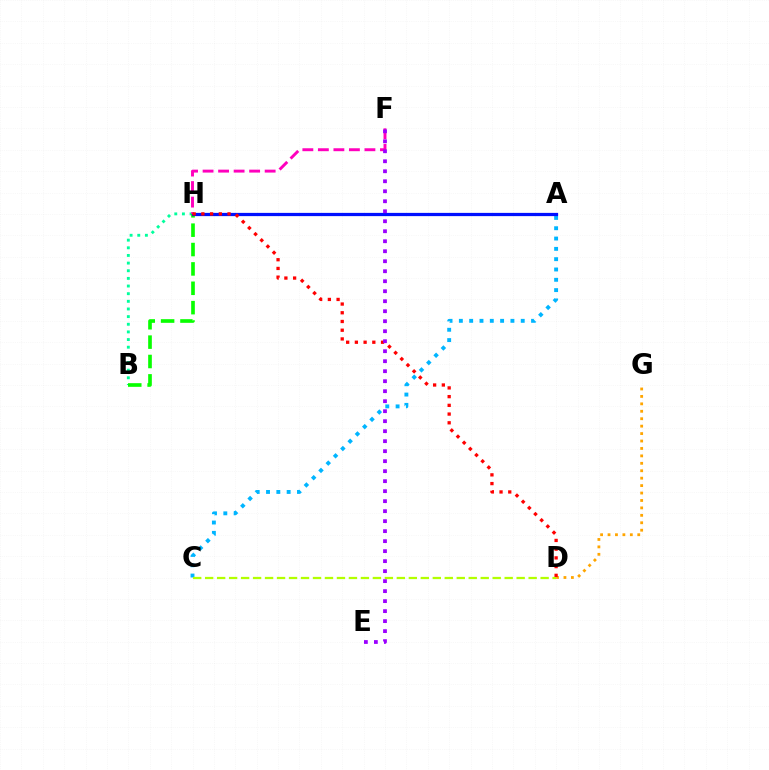{('B', 'H'): [{'color': '#00ff9d', 'line_style': 'dotted', 'thickness': 2.08}, {'color': '#08ff00', 'line_style': 'dashed', 'thickness': 2.63}], ('A', 'C'): [{'color': '#00b5ff', 'line_style': 'dotted', 'thickness': 2.8}], ('D', 'G'): [{'color': '#ffa500', 'line_style': 'dotted', 'thickness': 2.02}], ('A', 'H'): [{'color': '#0010ff', 'line_style': 'solid', 'thickness': 2.33}], ('F', 'H'): [{'color': '#ff00bd', 'line_style': 'dashed', 'thickness': 2.11}], ('C', 'D'): [{'color': '#b3ff00', 'line_style': 'dashed', 'thickness': 1.63}], ('D', 'H'): [{'color': '#ff0000', 'line_style': 'dotted', 'thickness': 2.37}], ('E', 'F'): [{'color': '#9b00ff', 'line_style': 'dotted', 'thickness': 2.72}]}